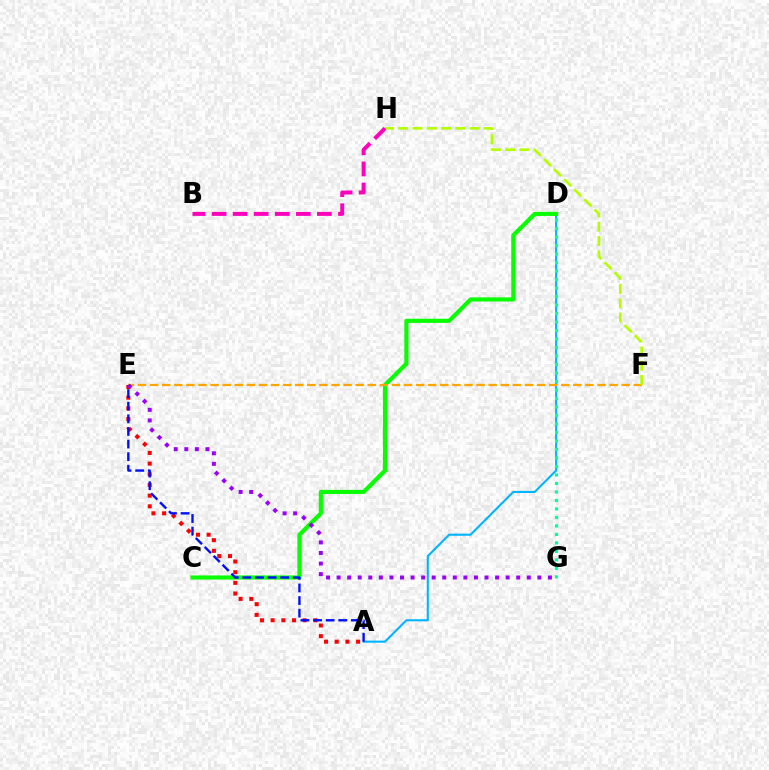{('A', 'D'): [{'color': '#00b5ff', 'line_style': 'solid', 'thickness': 1.51}], ('C', 'D'): [{'color': '#08ff00', 'line_style': 'solid', 'thickness': 2.98}], ('A', 'E'): [{'color': '#ff0000', 'line_style': 'dotted', 'thickness': 2.9}, {'color': '#0010ff', 'line_style': 'dashed', 'thickness': 1.71}], ('E', 'F'): [{'color': '#ffa500', 'line_style': 'dashed', 'thickness': 1.64}], ('E', 'G'): [{'color': '#9b00ff', 'line_style': 'dotted', 'thickness': 2.87}], ('D', 'G'): [{'color': '#00ff9d', 'line_style': 'dotted', 'thickness': 2.31}], ('F', 'H'): [{'color': '#b3ff00', 'line_style': 'dashed', 'thickness': 1.94}], ('B', 'H'): [{'color': '#ff00bd', 'line_style': 'dashed', 'thickness': 2.86}]}